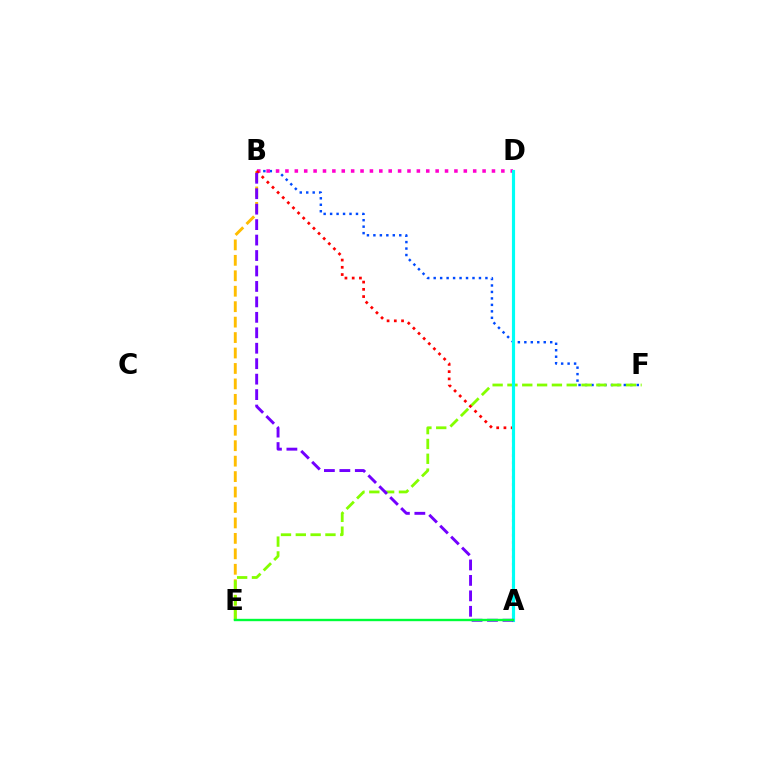{('B', 'F'): [{'color': '#004bff', 'line_style': 'dotted', 'thickness': 1.76}], ('B', 'E'): [{'color': '#ffbd00', 'line_style': 'dashed', 'thickness': 2.1}], ('E', 'F'): [{'color': '#84ff00', 'line_style': 'dashed', 'thickness': 2.01}], ('B', 'D'): [{'color': '#ff00cf', 'line_style': 'dotted', 'thickness': 2.55}], ('A', 'B'): [{'color': '#ff0000', 'line_style': 'dotted', 'thickness': 1.97}, {'color': '#7200ff', 'line_style': 'dashed', 'thickness': 2.1}], ('A', 'D'): [{'color': '#00fff6', 'line_style': 'solid', 'thickness': 2.27}], ('A', 'E'): [{'color': '#00ff39', 'line_style': 'solid', 'thickness': 1.71}]}